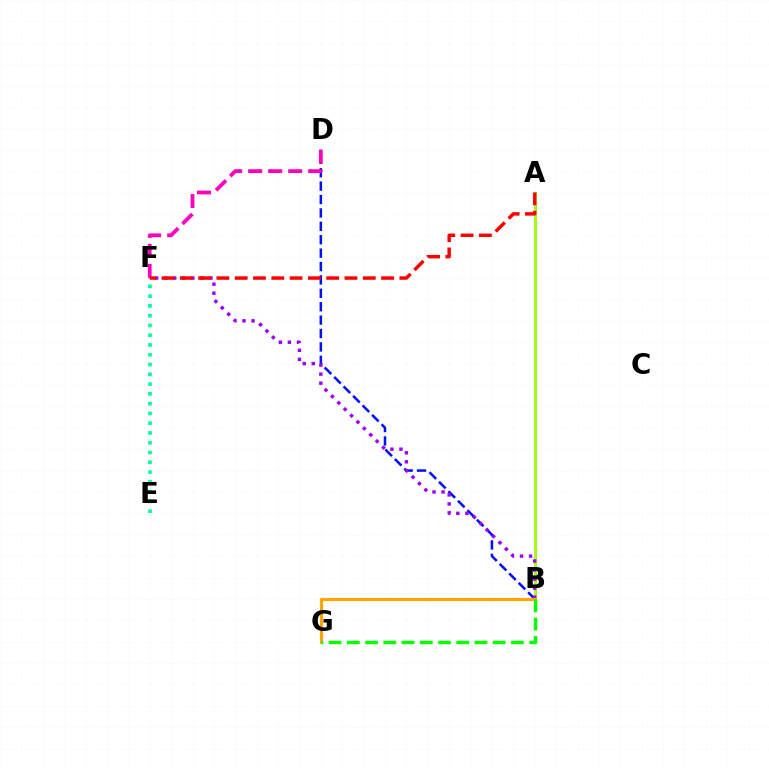{('B', 'D'): [{'color': '#0010ff', 'line_style': 'dashed', 'thickness': 1.82}], ('A', 'B'): [{'color': '#00b5ff', 'line_style': 'solid', 'thickness': 1.97}, {'color': '#b3ff00', 'line_style': 'solid', 'thickness': 1.96}], ('D', 'F'): [{'color': '#ff00bd', 'line_style': 'dashed', 'thickness': 2.72}], ('B', 'F'): [{'color': '#9b00ff', 'line_style': 'dotted', 'thickness': 2.46}], ('E', 'F'): [{'color': '#00ff9d', 'line_style': 'dotted', 'thickness': 2.66}], ('A', 'F'): [{'color': '#ff0000', 'line_style': 'dashed', 'thickness': 2.49}], ('B', 'G'): [{'color': '#ffa500', 'line_style': 'solid', 'thickness': 2.3}, {'color': '#08ff00', 'line_style': 'dashed', 'thickness': 2.48}]}